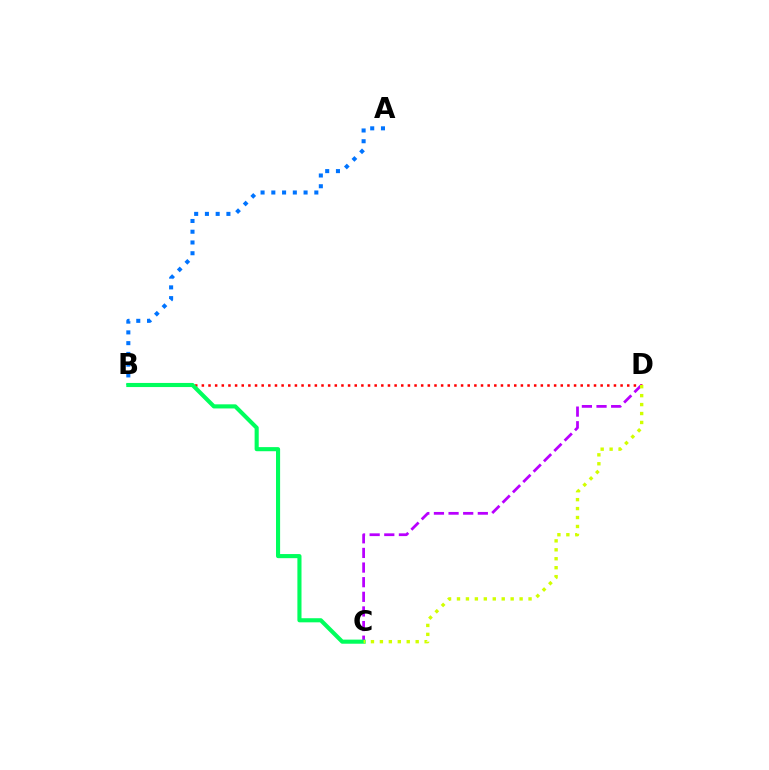{('B', 'D'): [{'color': '#ff0000', 'line_style': 'dotted', 'thickness': 1.81}], ('A', 'B'): [{'color': '#0074ff', 'line_style': 'dotted', 'thickness': 2.92}], ('C', 'D'): [{'color': '#b900ff', 'line_style': 'dashed', 'thickness': 1.99}, {'color': '#d1ff00', 'line_style': 'dotted', 'thickness': 2.43}], ('B', 'C'): [{'color': '#00ff5c', 'line_style': 'solid', 'thickness': 2.96}]}